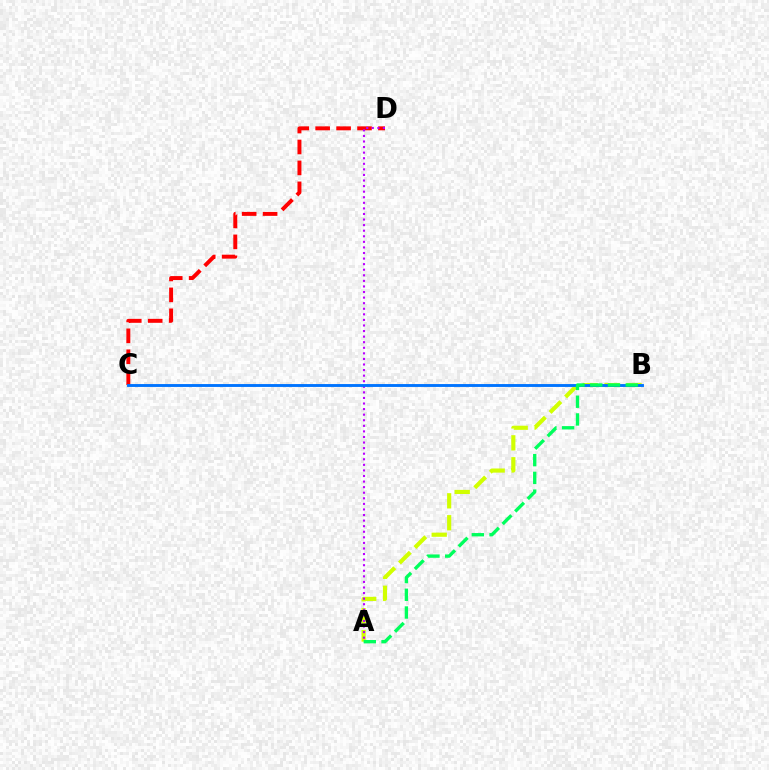{('C', 'D'): [{'color': '#ff0000', 'line_style': 'dashed', 'thickness': 2.84}], ('A', 'B'): [{'color': '#d1ff00', 'line_style': 'dashed', 'thickness': 2.98}, {'color': '#00ff5c', 'line_style': 'dashed', 'thickness': 2.41}], ('A', 'D'): [{'color': '#b900ff', 'line_style': 'dotted', 'thickness': 1.51}], ('B', 'C'): [{'color': '#0074ff', 'line_style': 'solid', 'thickness': 2.08}]}